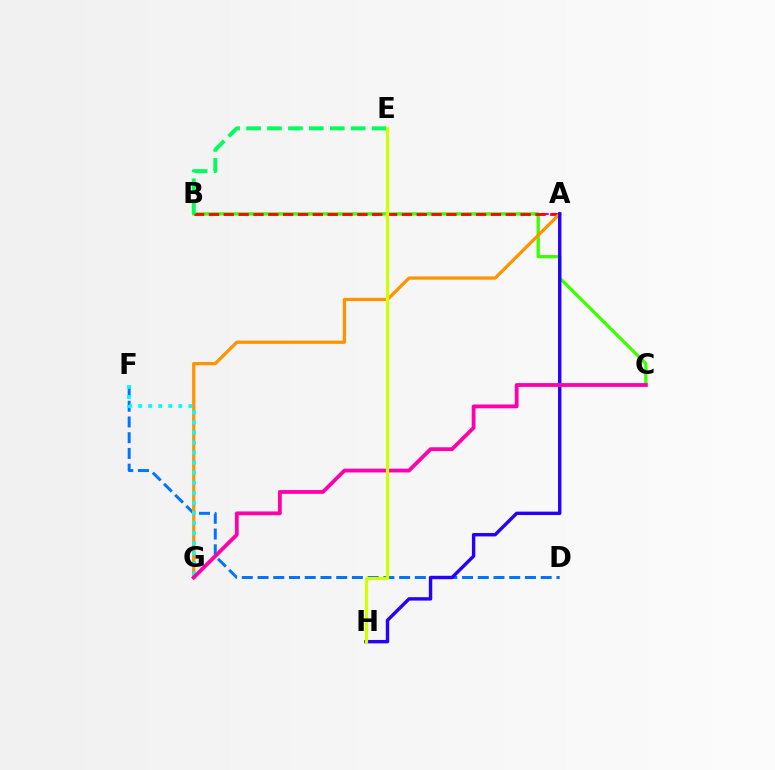{('D', 'F'): [{'color': '#0074ff', 'line_style': 'dashed', 'thickness': 2.14}], ('A', 'B'): [{'color': '#b900ff', 'line_style': 'dashed', 'thickness': 1.54}, {'color': '#ff0000', 'line_style': 'dashed', 'thickness': 2.02}], ('B', 'C'): [{'color': '#3dff00', 'line_style': 'solid', 'thickness': 2.35}], ('B', 'E'): [{'color': '#00ff5c', 'line_style': 'dashed', 'thickness': 2.84}], ('A', 'G'): [{'color': '#ff9400', 'line_style': 'solid', 'thickness': 2.35}], ('F', 'G'): [{'color': '#00fff6', 'line_style': 'dotted', 'thickness': 2.73}], ('A', 'H'): [{'color': '#2500ff', 'line_style': 'solid', 'thickness': 2.45}], ('C', 'G'): [{'color': '#ff00ac', 'line_style': 'solid', 'thickness': 2.73}], ('E', 'H'): [{'color': '#d1ff00', 'line_style': 'solid', 'thickness': 2.29}]}